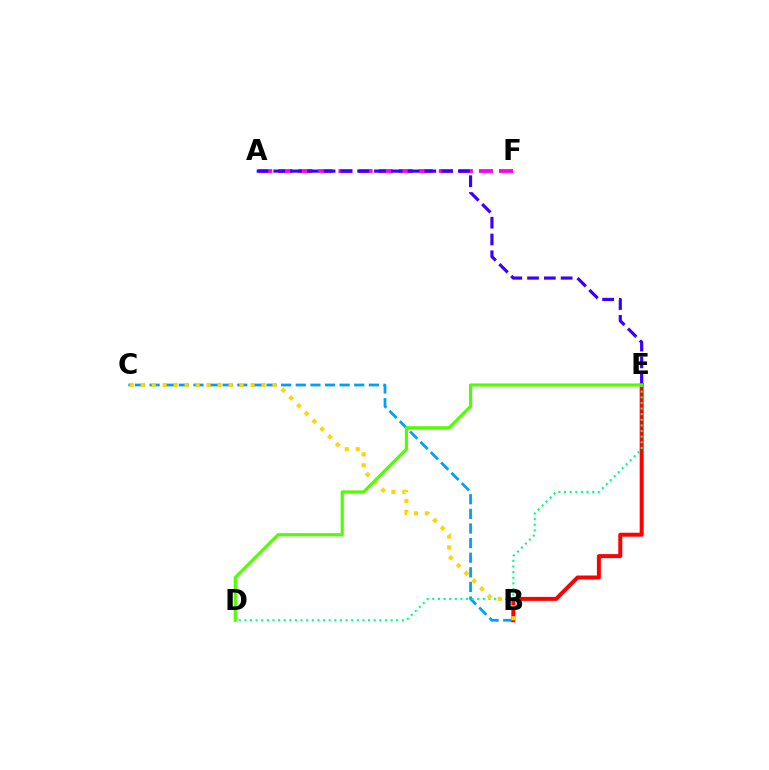{('A', 'F'): [{'color': '#ff00ed', 'line_style': 'dashed', 'thickness': 2.73}], ('B', 'C'): [{'color': '#009eff', 'line_style': 'dashed', 'thickness': 1.99}, {'color': '#ffd500', 'line_style': 'dotted', 'thickness': 2.98}], ('A', 'E'): [{'color': '#3700ff', 'line_style': 'dashed', 'thickness': 2.28}], ('B', 'E'): [{'color': '#ff0000', 'line_style': 'solid', 'thickness': 2.87}], ('D', 'E'): [{'color': '#00ff86', 'line_style': 'dotted', 'thickness': 1.53}, {'color': '#4fff00', 'line_style': 'solid', 'thickness': 2.26}]}